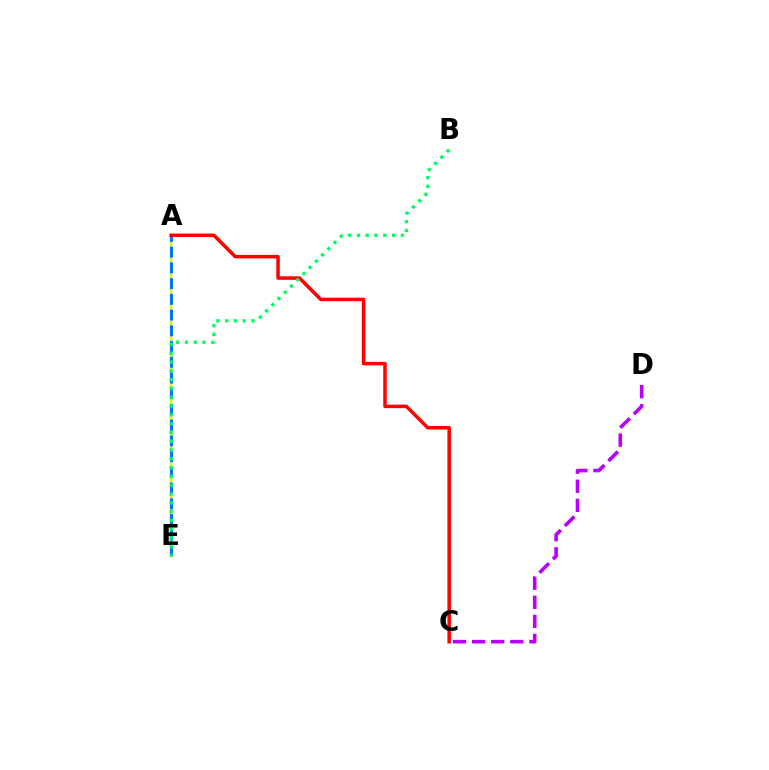{('A', 'E'): [{'color': '#d1ff00', 'line_style': 'solid', 'thickness': 1.79}, {'color': '#0074ff', 'line_style': 'dashed', 'thickness': 2.14}], ('C', 'D'): [{'color': '#b900ff', 'line_style': 'dashed', 'thickness': 2.59}], ('A', 'C'): [{'color': '#ff0000', 'line_style': 'solid', 'thickness': 2.52}], ('B', 'E'): [{'color': '#00ff5c', 'line_style': 'dotted', 'thickness': 2.39}]}